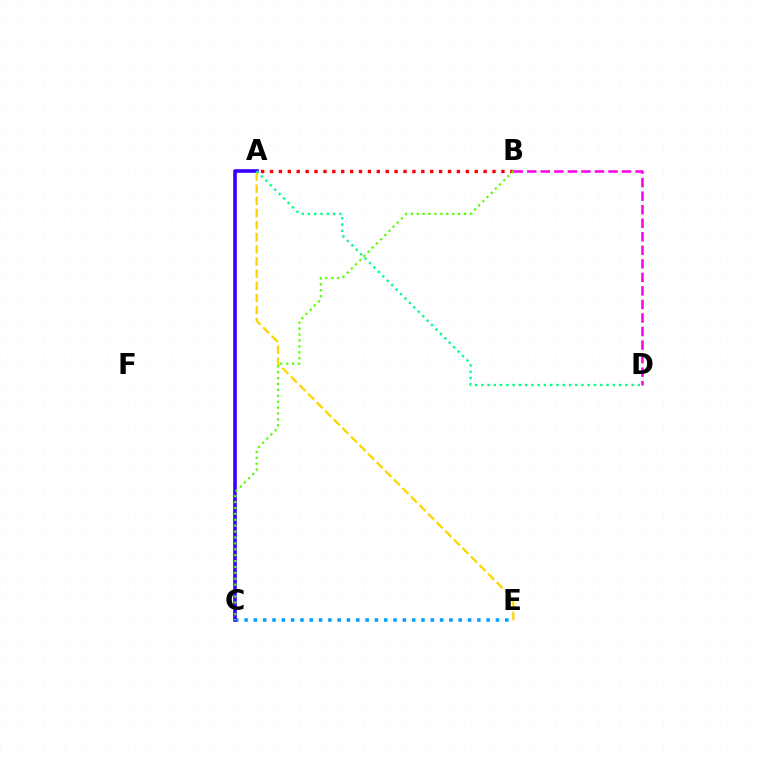{('B', 'D'): [{'color': '#ff00ed', 'line_style': 'dashed', 'thickness': 1.84}], ('C', 'E'): [{'color': '#009eff', 'line_style': 'dotted', 'thickness': 2.53}], ('A', 'C'): [{'color': '#3700ff', 'line_style': 'solid', 'thickness': 2.6}], ('A', 'B'): [{'color': '#ff0000', 'line_style': 'dotted', 'thickness': 2.42}], ('A', 'E'): [{'color': '#ffd500', 'line_style': 'dashed', 'thickness': 1.65}], ('B', 'C'): [{'color': '#4fff00', 'line_style': 'dotted', 'thickness': 1.6}], ('A', 'D'): [{'color': '#00ff86', 'line_style': 'dotted', 'thickness': 1.7}]}